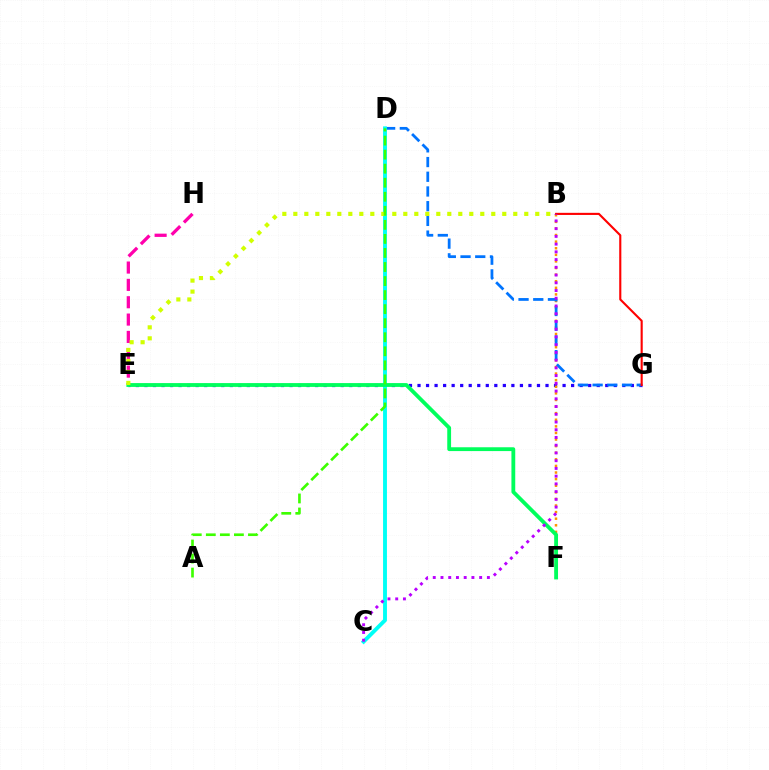{('E', 'G'): [{'color': '#2500ff', 'line_style': 'dotted', 'thickness': 2.32}], ('B', 'F'): [{'color': '#ff9400', 'line_style': 'dotted', 'thickness': 1.79}], ('D', 'G'): [{'color': '#0074ff', 'line_style': 'dashed', 'thickness': 2.0}], ('C', 'D'): [{'color': '#00fff6', 'line_style': 'solid', 'thickness': 2.79}], ('E', 'H'): [{'color': '#ff00ac', 'line_style': 'dashed', 'thickness': 2.36}], ('B', 'G'): [{'color': '#ff0000', 'line_style': 'solid', 'thickness': 1.52}], ('E', 'F'): [{'color': '#00ff5c', 'line_style': 'solid', 'thickness': 2.75}], ('B', 'E'): [{'color': '#d1ff00', 'line_style': 'dotted', 'thickness': 2.99}], ('A', 'D'): [{'color': '#3dff00', 'line_style': 'dashed', 'thickness': 1.91}], ('B', 'C'): [{'color': '#b900ff', 'line_style': 'dotted', 'thickness': 2.1}]}